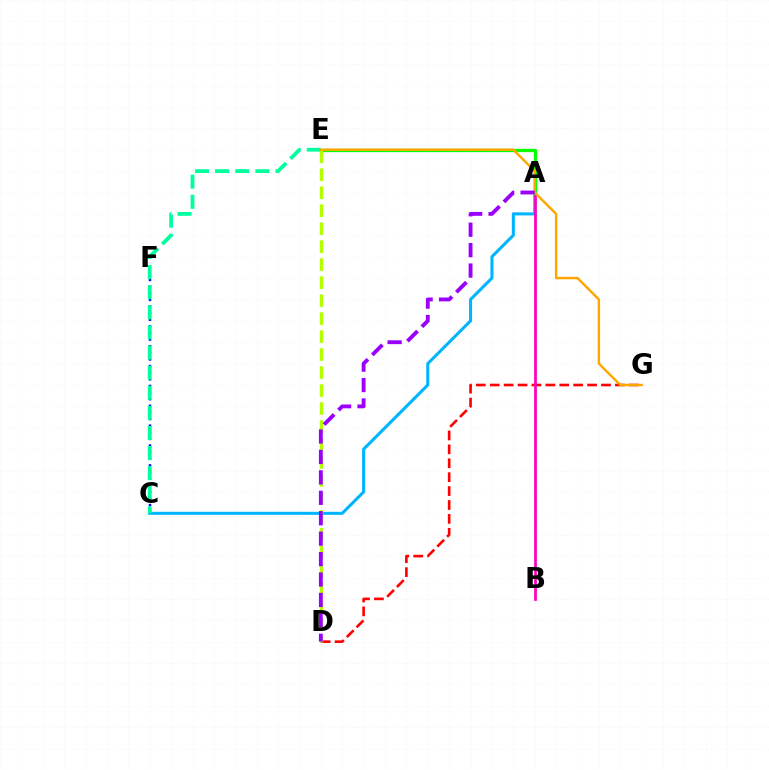{('A', 'C'): [{'color': '#00b5ff', 'line_style': 'solid', 'thickness': 2.2}], ('C', 'F'): [{'color': '#0010ff', 'line_style': 'dotted', 'thickness': 1.8}], ('D', 'G'): [{'color': '#ff0000', 'line_style': 'dashed', 'thickness': 1.89}], ('C', 'E'): [{'color': '#00ff9d', 'line_style': 'dashed', 'thickness': 2.73}], ('A', 'B'): [{'color': '#ff00bd', 'line_style': 'solid', 'thickness': 1.98}], ('A', 'E'): [{'color': '#08ff00', 'line_style': 'solid', 'thickness': 2.38}], ('D', 'E'): [{'color': '#b3ff00', 'line_style': 'dashed', 'thickness': 2.44}], ('E', 'G'): [{'color': '#ffa500', 'line_style': 'solid', 'thickness': 1.74}], ('A', 'D'): [{'color': '#9b00ff', 'line_style': 'dashed', 'thickness': 2.78}]}